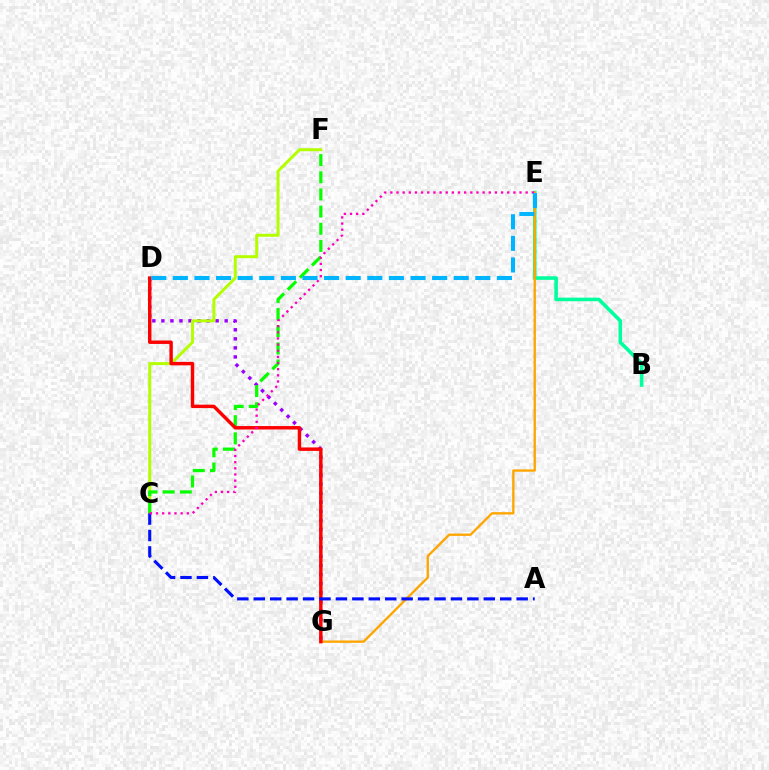{('B', 'E'): [{'color': '#00ff9d', 'line_style': 'solid', 'thickness': 2.59}], ('E', 'G'): [{'color': '#ffa500', 'line_style': 'solid', 'thickness': 1.69}], ('D', 'G'): [{'color': '#9b00ff', 'line_style': 'dotted', 'thickness': 2.46}, {'color': '#ff0000', 'line_style': 'solid', 'thickness': 2.47}], ('C', 'F'): [{'color': '#b3ff00', 'line_style': 'solid', 'thickness': 2.14}, {'color': '#08ff00', 'line_style': 'dashed', 'thickness': 2.33}], ('A', 'C'): [{'color': '#0010ff', 'line_style': 'dashed', 'thickness': 2.23}], ('C', 'E'): [{'color': '#ff00bd', 'line_style': 'dotted', 'thickness': 1.67}], ('D', 'E'): [{'color': '#00b5ff', 'line_style': 'dashed', 'thickness': 2.94}]}